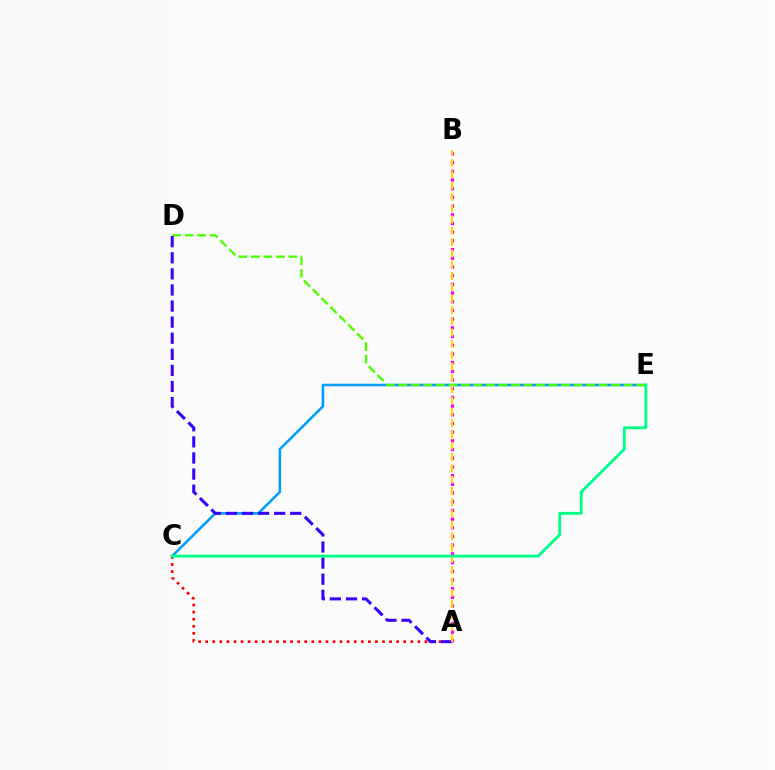{('C', 'E'): [{'color': '#009eff', 'line_style': 'solid', 'thickness': 1.84}, {'color': '#00ff86', 'line_style': 'solid', 'thickness': 2.06}], ('D', 'E'): [{'color': '#4fff00', 'line_style': 'dashed', 'thickness': 1.7}], ('A', 'C'): [{'color': '#ff0000', 'line_style': 'dotted', 'thickness': 1.92}], ('A', 'B'): [{'color': '#ff00ed', 'line_style': 'dotted', 'thickness': 2.36}, {'color': '#ffd500', 'line_style': 'dashed', 'thickness': 1.54}], ('A', 'D'): [{'color': '#3700ff', 'line_style': 'dashed', 'thickness': 2.19}]}